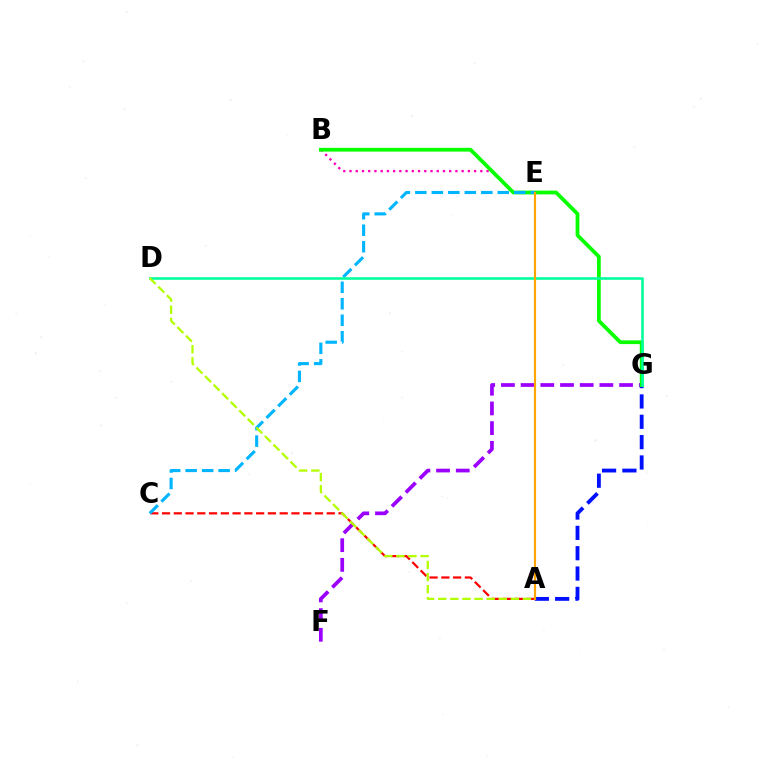{('A', 'G'): [{'color': '#0010ff', 'line_style': 'dashed', 'thickness': 2.76}], ('B', 'E'): [{'color': '#ff00bd', 'line_style': 'dotted', 'thickness': 1.69}], ('F', 'G'): [{'color': '#9b00ff', 'line_style': 'dashed', 'thickness': 2.68}], ('A', 'C'): [{'color': '#ff0000', 'line_style': 'dashed', 'thickness': 1.6}], ('B', 'G'): [{'color': '#08ff00', 'line_style': 'solid', 'thickness': 2.7}], ('C', 'E'): [{'color': '#00b5ff', 'line_style': 'dashed', 'thickness': 2.24}], ('D', 'G'): [{'color': '#00ff9d', 'line_style': 'solid', 'thickness': 1.86}], ('A', 'E'): [{'color': '#ffa500', 'line_style': 'solid', 'thickness': 1.56}], ('A', 'D'): [{'color': '#b3ff00', 'line_style': 'dashed', 'thickness': 1.64}]}